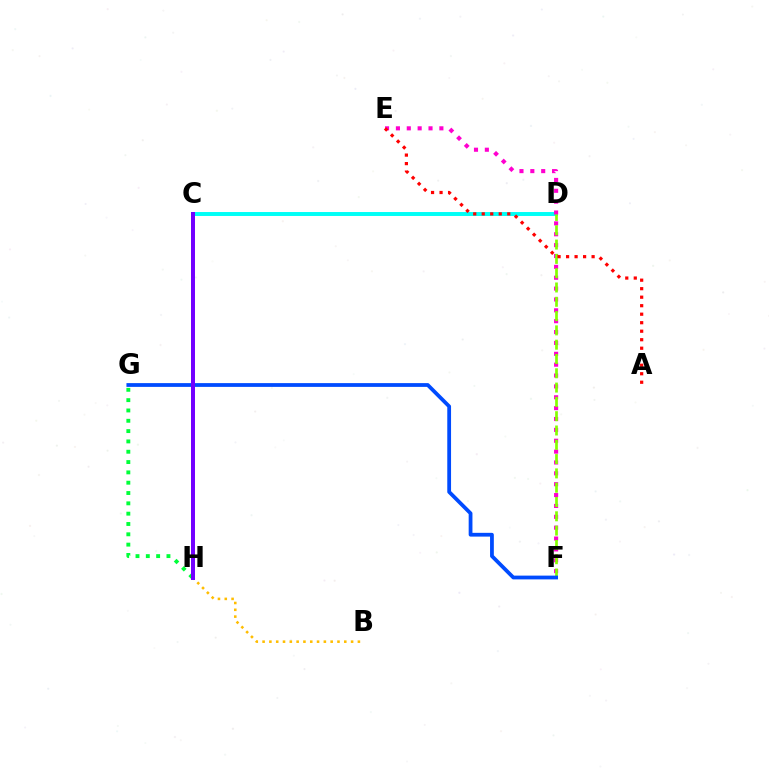{('B', 'H'): [{'color': '#ffbd00', 'line_style': 'dotted', 'thickness': 1.85}], ('C', 'D'): [{'color': '#00fff6', 'line_style': 'solid', 'thickness': 2.84}], ('E', 'F'): [{'color': '#ff00cf', 'line_style': 'dotted', 'thickness': 2.95}], ('G', 'H'): [{'color': '#00ff39', 'line_style': 'dotted', 'thickness': 2.8}], ('D', 'F'): [{'color': '#84ff00', 'line_style': 'dashed', 'thickness': 1.94}], ('F', 'G'): [{'color': '#004bff', 'line_style': 'solid', 'thickness': 2.72}], ('A', 'E'): [{'color': '#ff0000', 'line_style': 'dotted', 'thickness': 2.31}], ('C', 'H'): [{'color': '#7200ff', 'line_style': 'solid', 'thickness': 2.87}]}